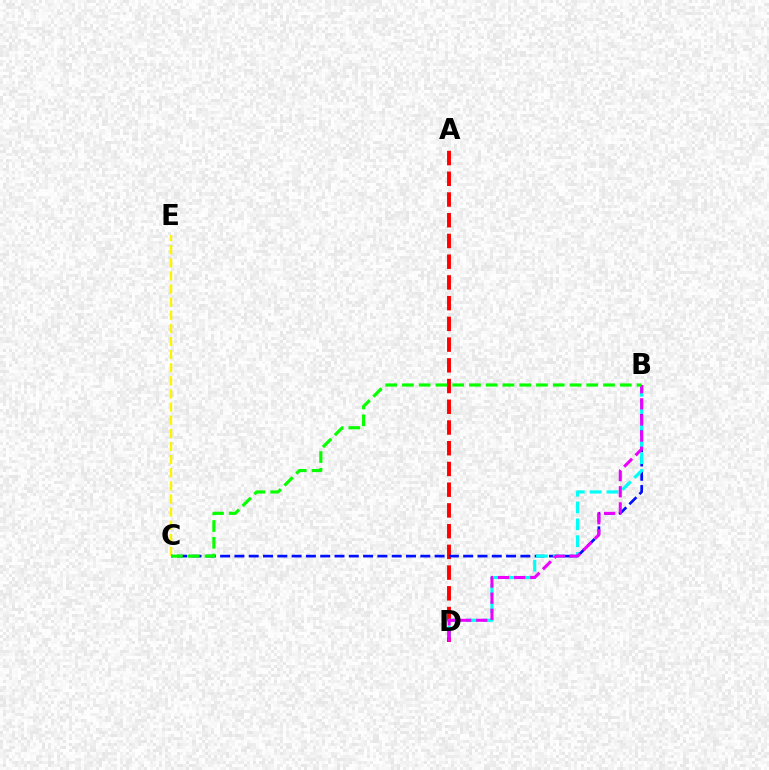{('C', 'E'): [{'color': '#fcf500', 'line_style': 'dashed', 'thickness': 1.78}], ('A', 'D'): [{'color': '#ff0000', 'line_style': 'dashed', 'thickness': 2.82}], ('B', 'C'): [{'color': '#0010ff', 'line_style': 'dashed', 'thickness': 1.94}, {'color': '#08ff00', 'line_style': 'dashed', 'thickness': 2.28}], ('B', 'D'): [{'color': '#00fff6', 'line_style': 'dashed', 'thickness': 2.29}, {'color': '#ee00ff', 'line_style': 'dashed', 'thickness': 2.19}]}